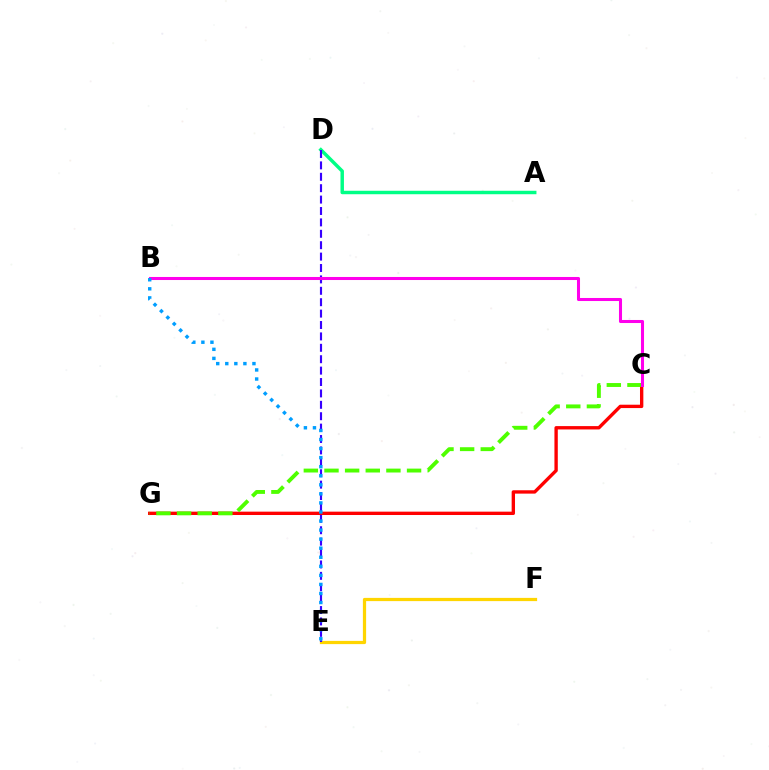{('E', 'F'): [{'color': '#ffd500', 'line_style': 'solid', 'thickness': 2.32}], ('C', 'G'): [{'color': '#ff0000', 'line_style': 'solid', 'thickness': 2.42}, {'color': '#4fff00', 'line_style': 'dashed', 'thickness': 2.8}], ('A', 'D'): [{'color': '#00ff86', 'line_style': 'solid', 'thickness': 2.49}], ('D', 'E'): [{'color': '#3700ff', 'line_style': 'dashed', 'thickness': 1.55}], ('B', 'C'): [{'color': '#ff00ed', 'line_style': 'solid', 'thickness': 2.19}], ('B', 'E'): [{'color': '#009eff', 'line_style': 'dotted', 'thickness': 2.46}]}